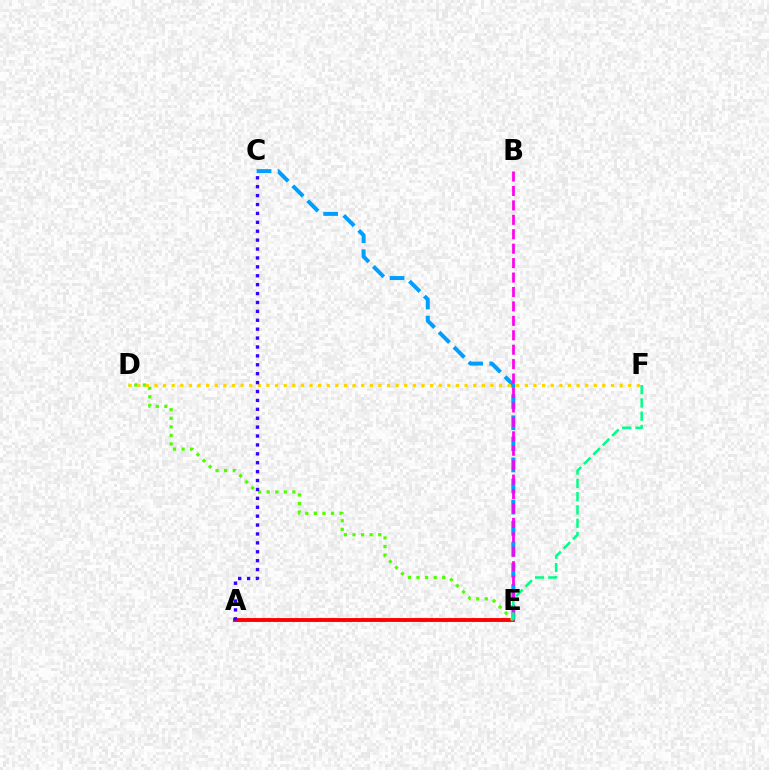{('A', 'E'): [{'color': '#ff0000', 'line_style': 'solid', 'thickness': 2.79}], ('C', 'E'): [{'color': '#009eff', 'line_style': 'dashed', 'thickness': 2.87}], ('D', 'E'): [{'color': '#4fff00', 'line_style': 'dotted', 'thickness': 2.33}], ('B', 'E'): [{'color': '#ff00ed', 'line_style': 'dashed', 'thickness': 1.96}], ('D', 'F'): [{'color': '#ffd500', 'line_style': 'dotted', 'thickness': 2.34}], ('E', 'F'): [{'color': '#00ff86', 'line_style': 'dashed', 'thickness': 1.8}], ('A', 'C'): [{'color': '#3700ff', 'line_style': 'dotted', 'thickness': 2.42}]}